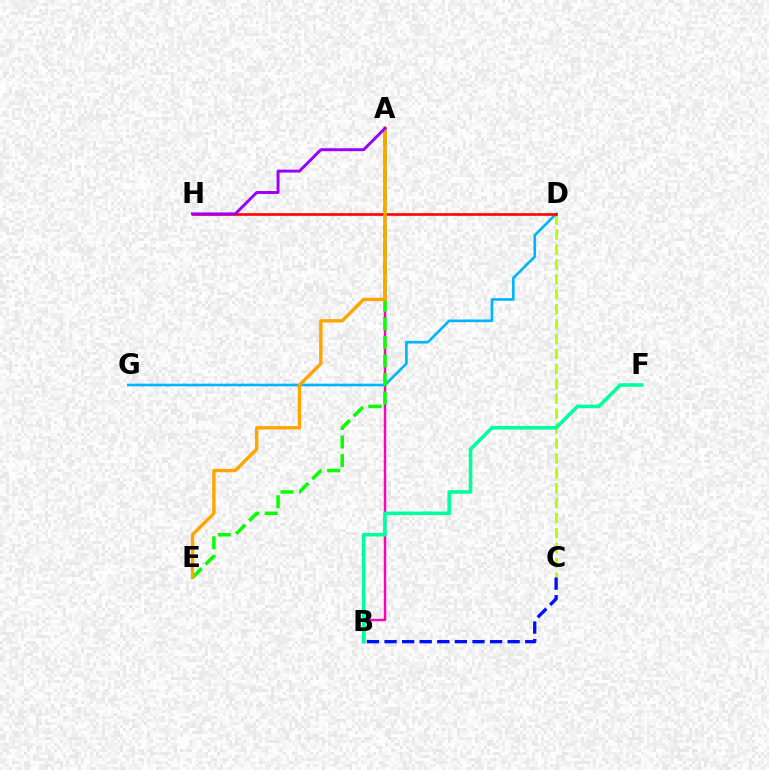{('A', 'B'): [{'color': '#ff00bd', 'line_style': 'solid', 'thickness': 1.76}], ('C', 'D'): [{'color': '#b3ff00', 'line_style': 'dashed', 'thickness': 2.03}], ('D', 'G'): [{'color': '#00b5ff', 'line_style': 'solid', 'thickness': 1.9}], ('B', 'C'): [{'color': '#0010ff', 'line_style': 'dashed', 'thickness': 2.39}], ('A', 'E'): [{'color': '#08ff00', 'line_style': 'dashed', 'thickness': 2.52}, {'color': '#ffa500', 'line_style': 'solid', 'thickness': 2.44}], ('D', 'H'): [{'color': '#ff0000', 'line_style': 'solid', 'thickness': 1.88}], ('B', 'F'): [{'color': '#00ff9d', 'line_style': 'solid', 'thickness': 2.58}], ('A', 'H'): [{'color': '#9b00ff', 'line_style': 'solid', 'thickness': 2.12}]}